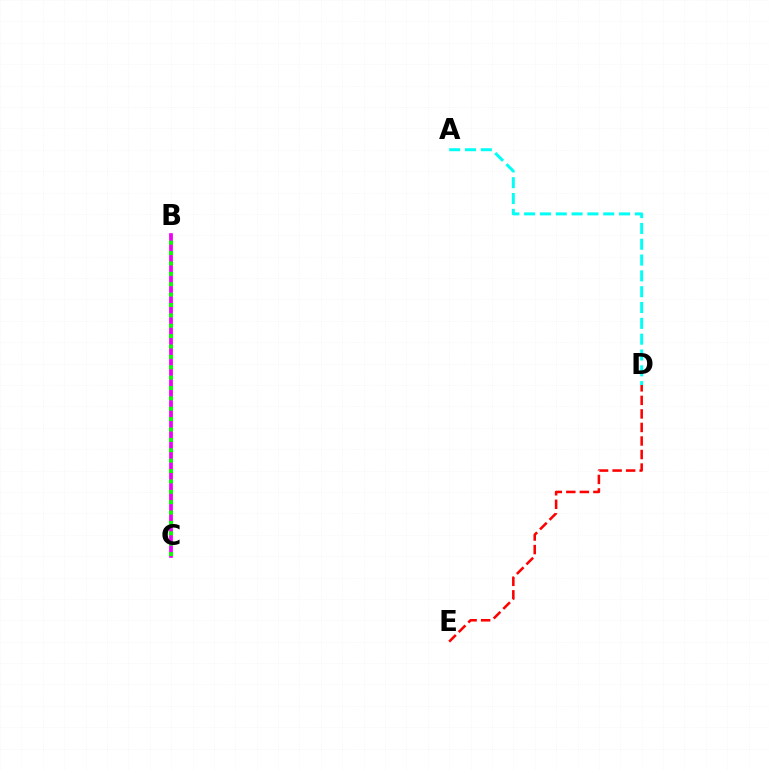{('B', 'C'): [{'color': '#fcf500', 'line_style': 'dashed', 'thickness': 2.86}, {'color': '#0010ff', 'line_style': 'dotted', 'thickness': 1.63}, {'color': '#ee00ff', 'line_style': 'solid', 'thickness': 2.66}, {'color': '#08ff00', 'line_style': 'dotted', 'thickness': 2.82}], ('A', 'D'): [{'color': '#00fff6', 'line_style': 'dashed', 'thickness': 2.15}], ('D', 'E'): [{'color': '#ff0000', 'line_style': 'dashed', 'thickness': 1.84}]}